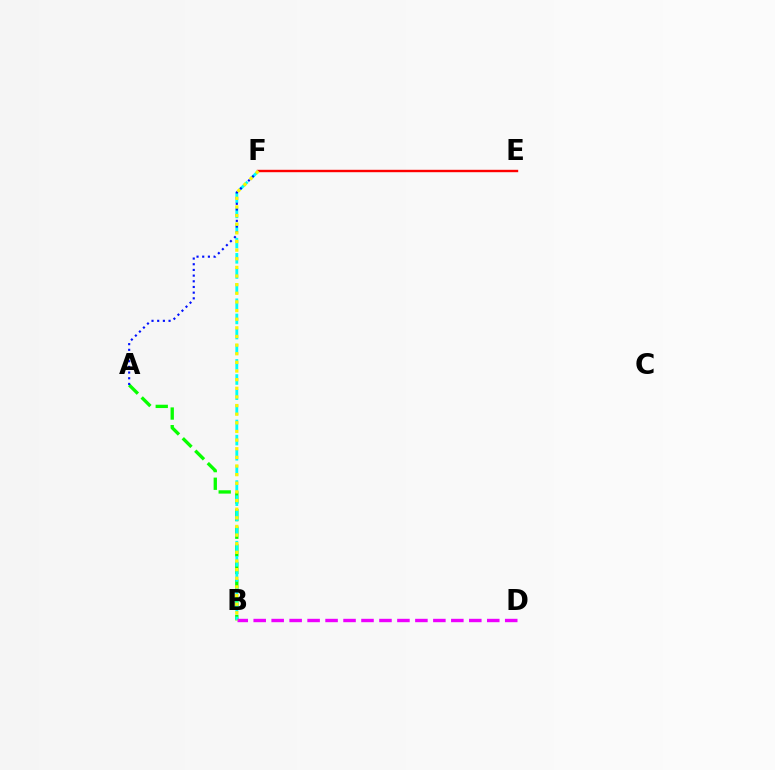{('A', 'B'): [{'color': '#08ff00', 'line_style': 'dashed', 'thickness': 2.39}], ('E', 'F'): [{'color': '#ff0000', 'line_style': 'solid', 'thickness': 1.73}], ('B', 'F'): [{'color': '#00fff6', 'line_style': 'dashed', 'thickness': 2.06}, {'color': '#fcf500', 'line_style': 'dotted', 'thickness': 2.35}], ('A', 'F'): [{'color': '#0010ff', 'line_style': 'dotted', 'thickness': 1.54}], ('B', 'D'): [{'color': '#ee00ff', 'line_style': 'dashed', 'thickness': 2.44}]}